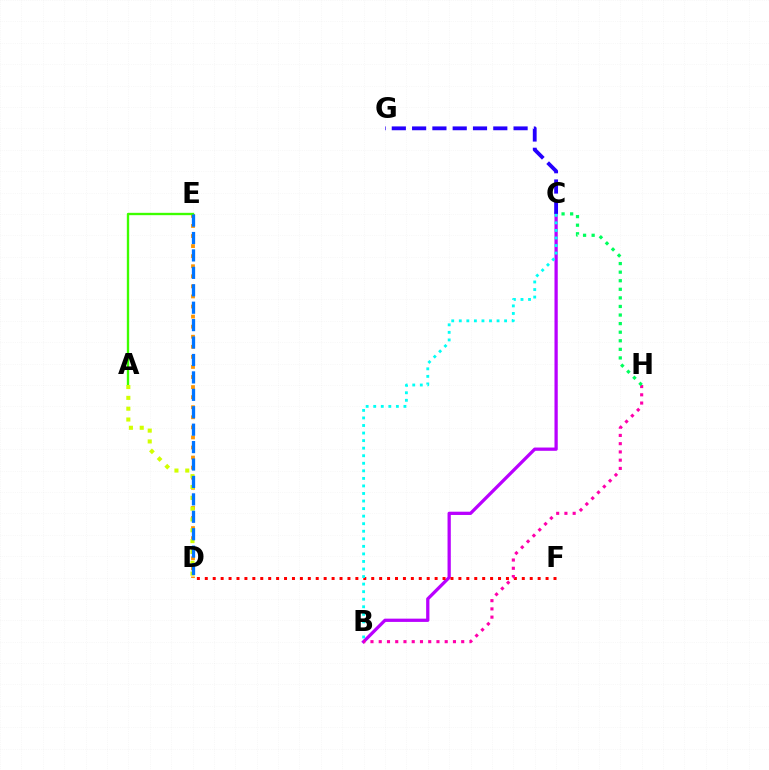{('B', 'C'): [{'color': '#b900ff', 'line_style': 'solid', 'thickness': 2.35}, {'color': '#00fff6', 'line_style': 'dotted', 'thickness': 2.05}], ('C', 'G'): [{'color': '#2500ff', 'line_style': 'dashed', 'thickness': 2.76}], ('D', 'E'): [{'color': '#ff9400', 'line_style': 'dotted', 'thickness': 2.74}, {'color': '#0074ff', 'line_style': 'dashed', 'thickness': 2.37}], ('D', 'F'): [{'color': '#ff0000', 'line_style': 'dotted', 'thickness': 2.15}], ('A', 'E'): [{'color': '#3dff00', 'line_style': 'solid', 'thickness': 1.7}], ('A', 'D'): [{'color': '#d1ff00', 'line_style': 'dotted', 'thickness': 2.94}], ('B', 'H'): [{'color': '#ff00ac', 'line_style': 'dotted', 'thickness': 2.24}], ('C', 'H'): [{'color': '#00ff5c', 'line_style': 'dotted', 'thickness': 2.33}]}